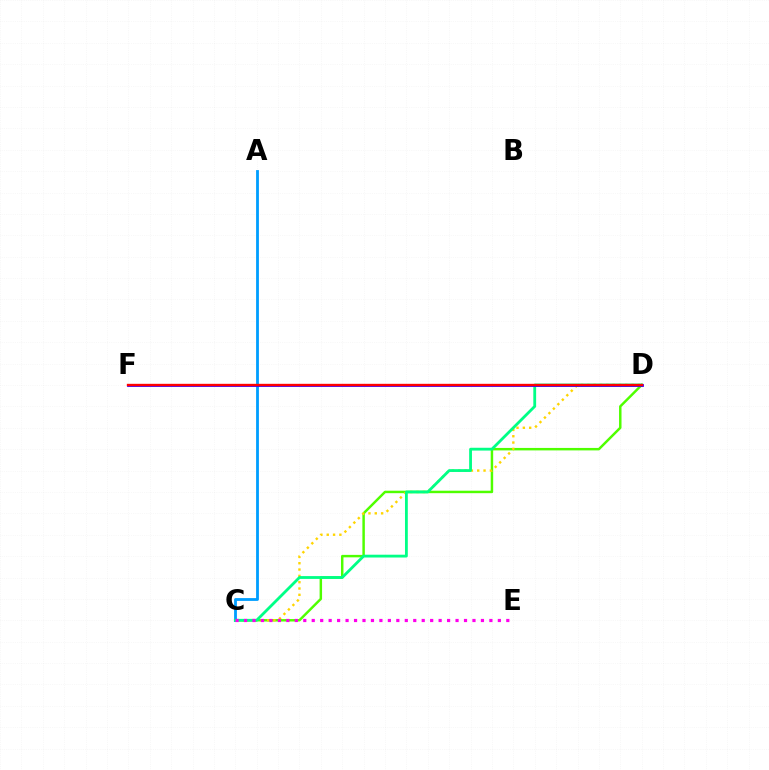{('C', 'D'): [{'color': '#4fff00', 'line_style': 'solid', 'thickness': 1.78}, {'color': '#ffd500', 'line_style': 'dotted', 'thickness': 1.72}, {'color': '#00ff86', 'line_style': 'solid', 'thickness': 2.02}], ('A', 'C'): [{'color': '#009eff', 'line_style': 'solid', 'thickness': 2.02}], ('D', 'F'): [{'color': '#3700ff', 'line_style': 'solid', 'thickness': 2.02}, {'color': '#ff0000', 'line_style': 'solid', 'thickness': 1.7}], ('C', 'E'): [{'color': '#ff00ed', 'line_style': 'dotted', 'thickness': 2.3}]}